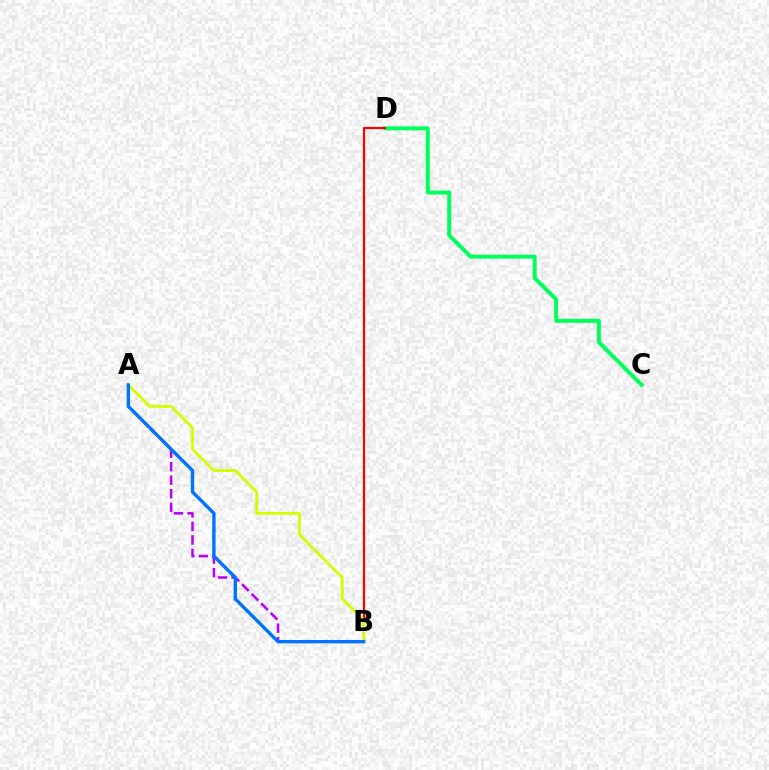{('C', 'D'): [{'color': '#00ff5c', 'line_style': 'solid', 'thickness': 2.85}], ('A', 'B'): [{'color': '#b900ff', 'line_style': 'dashed', 'thickness': 1.84}, {'color': '#d1ff00', 'line_style': 'solid', 'thickness': 2.03}, {'color': '#0074ff', 'line_style': 'solid', 'thickness': 2.44}], ('B', 'D'): [{'color': '#ff0000', 'line_style': 'solid', 'thickness': 1.6}]}